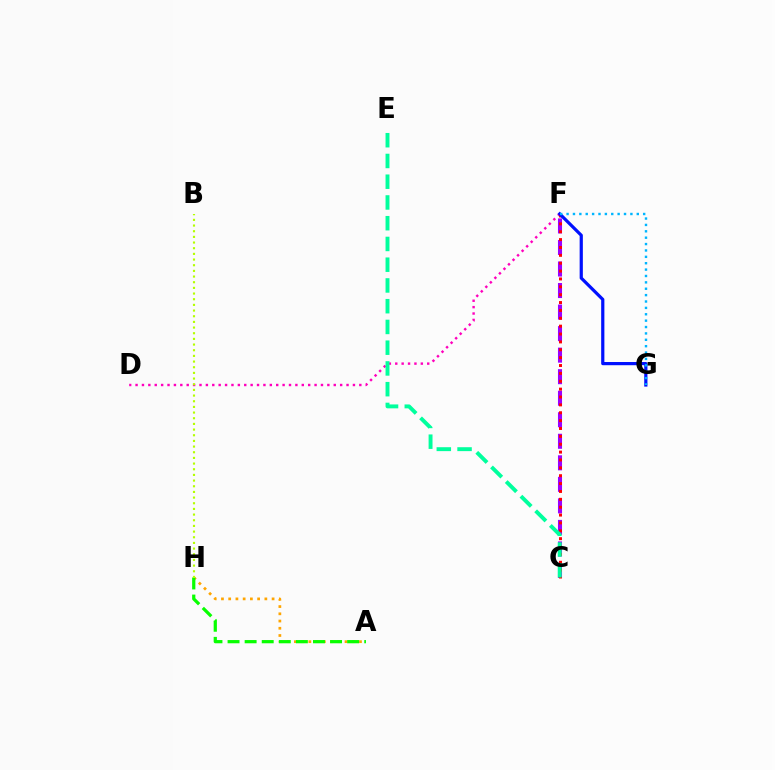{('D', 'F'): [{'color': '#ff00bd', 'line_style': 'dotted', 'thickness': 1.74}], ('C', 'F'): [{'color': '#9b00ff', 'line_style': 'dashed', 'thickness': 2.93}, {'color': '#ff0000', 'line_style': 'dotted', 'thickness': 2.14}], ('A', 'H'): [{'color': '#ffa500', 'line_style': 'dotted', 'thickness': 1.96}, {'color': '#08ff00', 'line_style': 'dashed', 'thickness': 2.32}], ('F', 'G'): [{'color': '#0010ff', 'line_style': 'solid', 'thickness': 2.3}, {'color': '#00b5ff', 'line_style': 'dotted', 'thickness': 1.73}], ('C', 'E'): [{'color': '#00ff9d', 'line_style': 'dashed', 'thickness': 2.82}], ('B', 'H'): [{'color': '#b3ff00', 'line_style': 'dotted', 'thickness': 1.54}]}